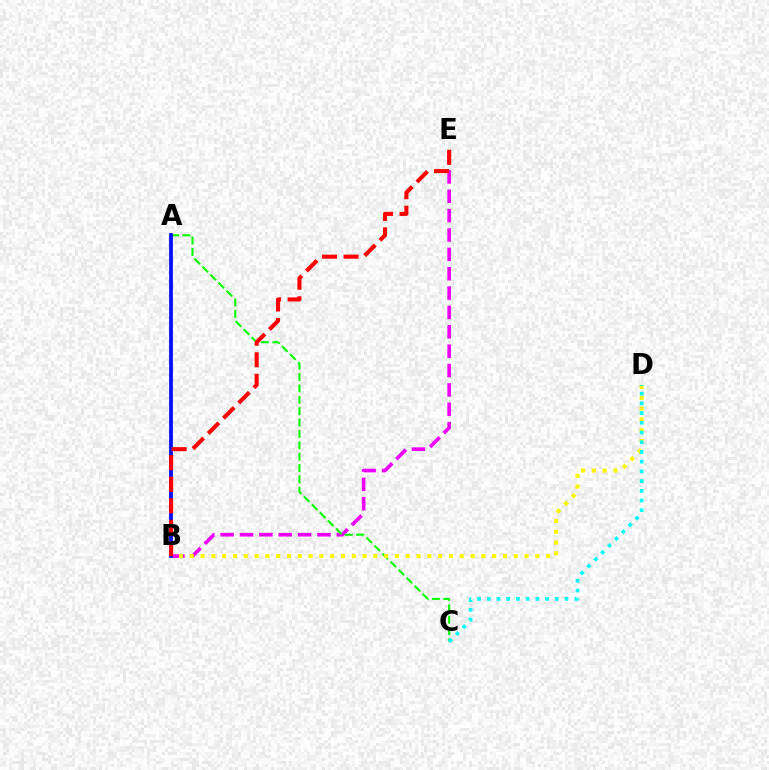{('B', 'E'): [{'color': '#ee00ff', 'line_style': 'dashed', 'thickness': 2.63}, {'color': '#ff0000', 'line_style': 'dashed', 'thickness': 2.93}], ('A', 'C'): [{'color': '#08ff00', 'line_style': 'dashed', 'thickness': 1.54}], ('B', 'D'): [{'color': '#fcf500', 'line_style': 'dotted', 'thickness': 2.93}], ('C', 'D'): [{'color': '#00fff6', 'line_style': 'dotted', 'thickness': 2.64}], ('A', 'B'): [{'color': '#0010ff', 'line_style': 'solid', 'thickness': 2.75}]}